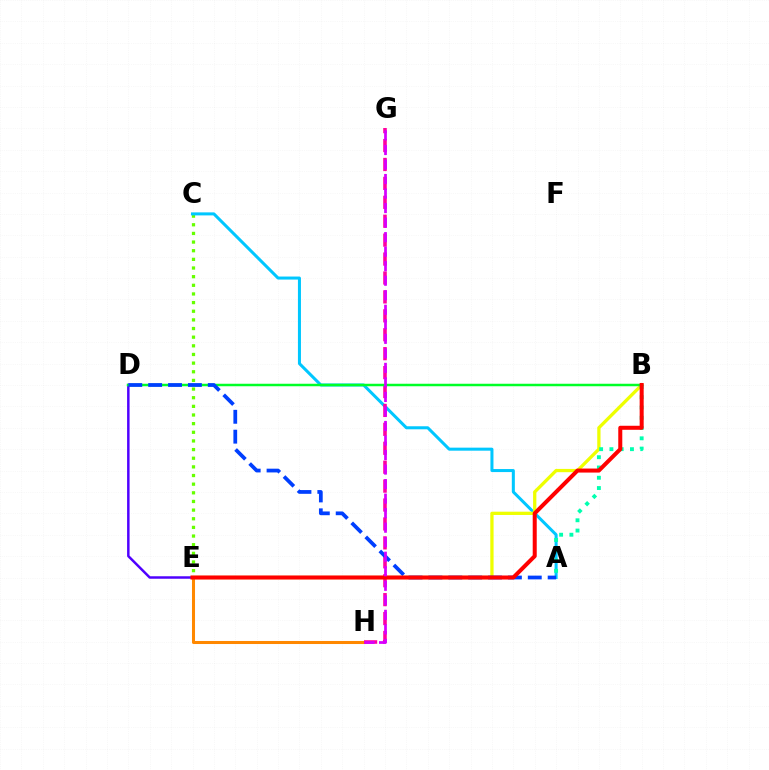{('C', 'E'): [{'color': '#66ff00', 'line_style': 'dotted', 'thickness': 2.35}], ('E', 'H'): [{'color': '#ff8800', 'line_style': 'solid', 'thickness': 2.19}], ('A', 'C'): [{'color': '#00c7ff', 'line_style': 'solid', 'thickness': 2.18}], ('B', 'E'): [{'color': '#eeff00', 'line_style': 'solid', 'thickness': 2.36}, {'color': '#ff0000', 'line_style': 'solid', 'thickness': 2.89}], ('A', 'B'): [{'color': '#00ffaf', 'line_style': 'dotted', 'thickness': 2.79}], ('D', 'E'): [{'color': '#4f00ff', 'line_style': 'solid', 'thickness': 1.79}], ('G', 'H'): [{'color': '#ff00a0', 'line_style': 'dashed', 'thickness': 2.57}, {'color': '#d600ff', 'line_style': 'dashed', 'thickness': 1.97}], ('B', 'D'): [{'color': '#00ff27', 'line_style': 'solid', 'thickness': 1.79}], ('A', 'D'): [{'color': '#003fff', 'line_style': 'dashed', 'thickness': 2.7}]}